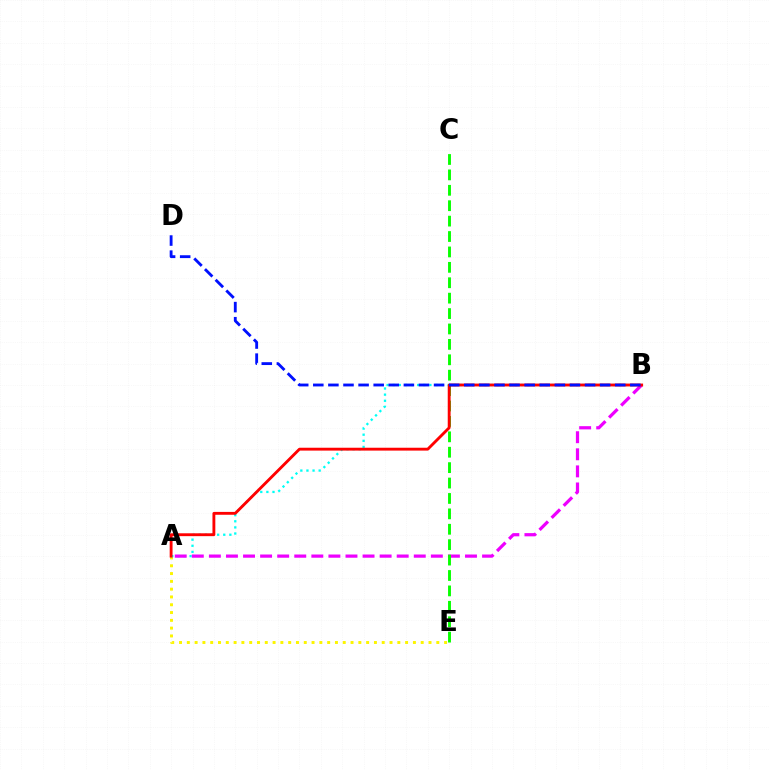{('A', 'E'): [{'color': '#fcf500', 'line_style': 'dotted', 'thickness': 2.12}], ('A', 'B'): [{'color': '#00fff6', 'line_style': 'dotted', 'thickness': 1.66}, {'color': '#ee00ff', 'line_style': 'dashed', 'thickness': 2.32}, {'color': '#ff0000', 'line_style': 'solid', 'thickness': 2.06}], ('C', 'E'): [{'color': '#08ff00', 'line_style': 'dashed', 'thickness': 2.09}], ('B', 'D'): [{'color': '#0010ff', 'line_style': 'dashed', 'thickness': 2.05}]}